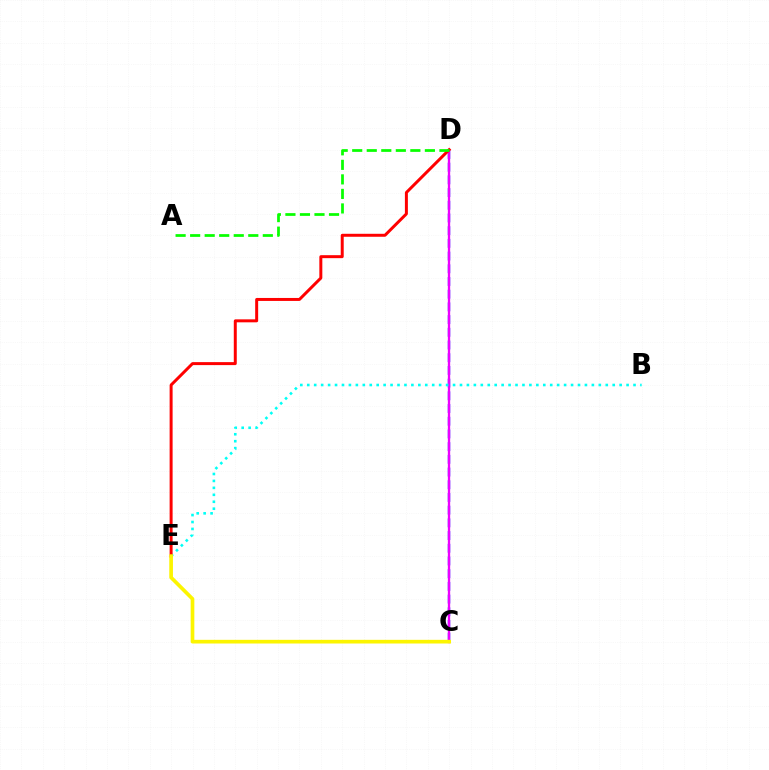{('C', 'D'): [{'color': '#0010ff', 'line_style': 'dashed', 'thickness': 1.73}, {'color': '#ee00ff', 'line_style': 'solid', 'thickness': 1.67}], ('B', 'E'): [{'color': '#00fff6', 'line_style': 'dotted', 'thickness': 1.89}], ('D', 'E'): [{'color': '#ff0000', 'line_style': 'solid', 'thickness': 2.14}], ('C', 'E'): [{'color': '#fcf500', 'line_style': 'solid', 'thickness': 2.64}], ('A', 'D'): [{'color': '#08ff00', 'line_style': 'dashed', 'thickness': 1.97}]}